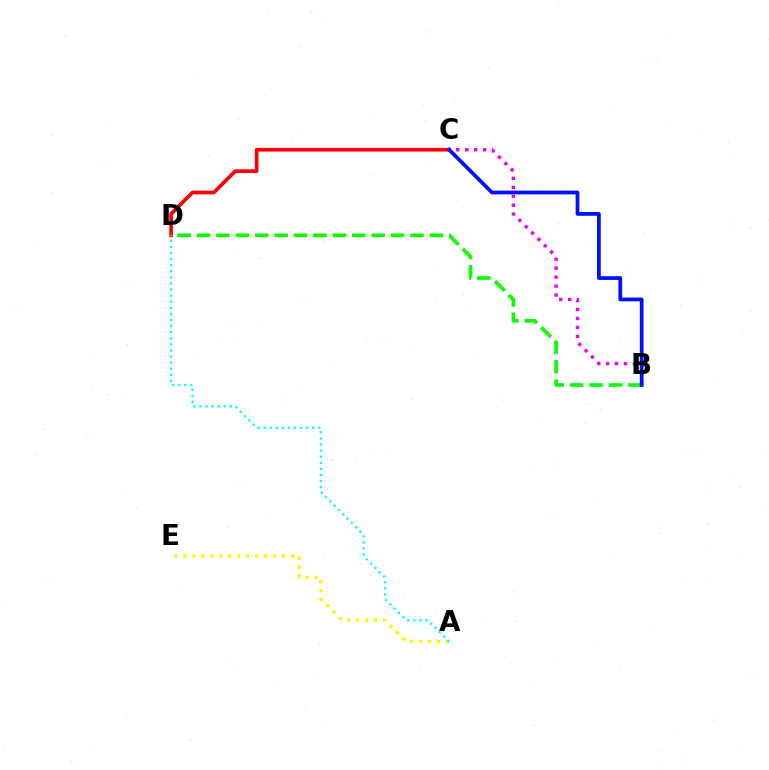{('C', 'D'): [{'color': '#ff0000', 'line_style': 'solid', 'thickness': 2.66}], ('A', 'E'): [{'color': '#fcf500', 'line_style': 'dotted', 'thickness': 2.44}], ('B', 'D'): [{'color': '#08ff00', 'line_style': 'dashed', 'thickness': 2.64}], ('A', 'D'): [{'color': '#00fff6', 'line_style': 'dotted', 'thickness': 1.65}], ('B', 'C'): [{'color': '#ee00ff', 'line_style': 'dotted', 'thickness': 2.43}, {'color': '#0010ff', 'line_style': 'solid', 'thickness': 2.7}]}